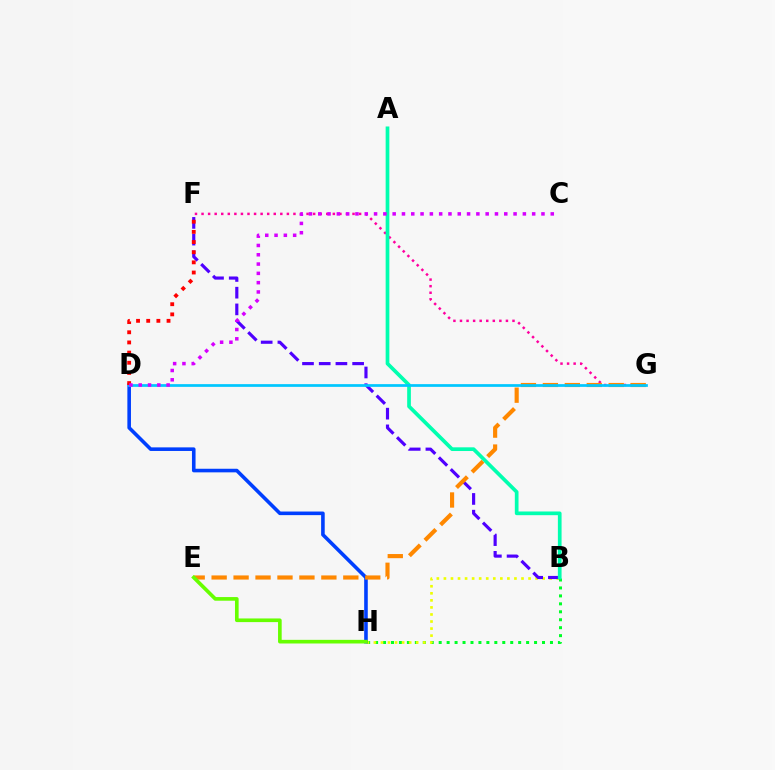{('F', 'G'): [{'color': '#ff00a0', 'line_style': 'dotted', 'thickness': 1.78}], ('B', 'H'): [{'color': '#00ff27', 'line_style': 'dotted', 'thickness': 2.16}, {'color': '#eeff00', 'line_style': 'dotted', 'thickness': 1.92}], ('D', 'H'): [{'color': '#003fff', 'line_style': 'solid', 'thickness': 2.59}], ('B', 'F'): [{'color': '#4f00ff', 'line_style': 'dashed', 'thickness': 2.27}], ('A', 'B'): [{'color': '#00ffaf', 'line_style': 'solid', 'thickness': 2.66}], ('E', 'G'): [{'color': '#ff8800', 'line_style': 'dashed', 'thickness': 2.98}], ('D', 'G'): [{'color': '#00c7ff', 'line_style': 'solid', 'thickness': 1.96}], ('D', 'F'): [{'color': '#ff0000', 'line_style': 'dotted', 'thickness': 2.76}], ('E', 'H'): [{'color': '#66ff00', 'line_style': 'solid', 'thickness': 2.62}], ('C', 'D'): [{'color': '#d600ff', 'line_style': 'dotted', 'thickness': 2.53}]}